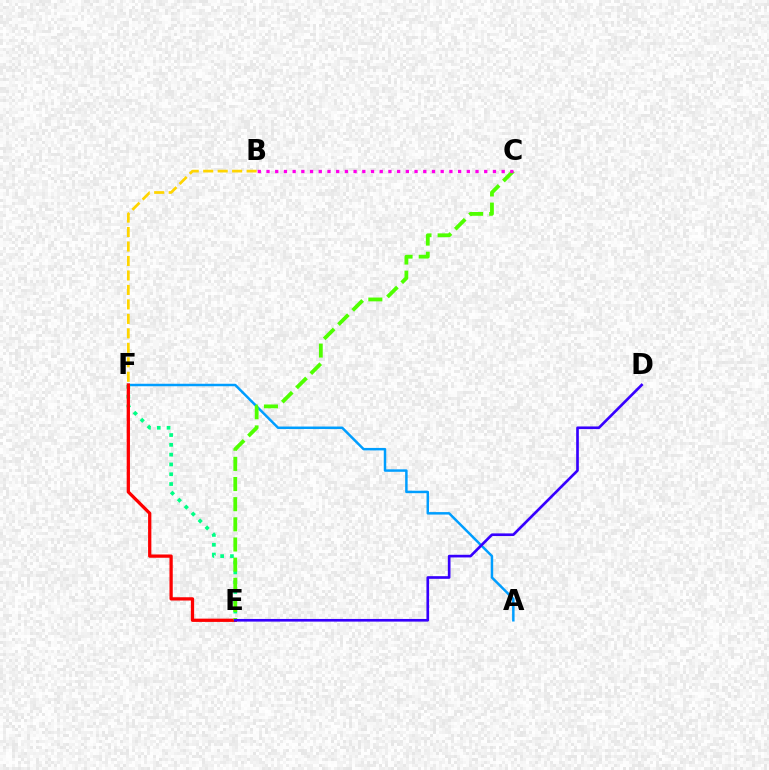{('A', 'F'): [{'color': '#009eff', 'line_style': 'solid', 'thickness': 1.79}], ('E', 'F'): [{'color': '#00ff86', 'line_style': 'dotted', 'thickness': 2.66}, {'color': '#ff0000', 'line_style': 'solid', 'thickness': 2.35}], ('C', 'E'): [{'color': '#4fff00', 'line_style': 'dashed', 'thickness': 2.74}], ('D', 'E'): [{'color': '#3700ff', 'line_style': 'solid', 'thickness': 1.91}], ('B', 'C'): [{'color': '#ff00ed', 'line_style': 'dotted', 'thickness': 2.37}], ('B', 'F'): [{'color': '#ffd500', 'line_style': 'dashed', 'thickness': 1.97}]}